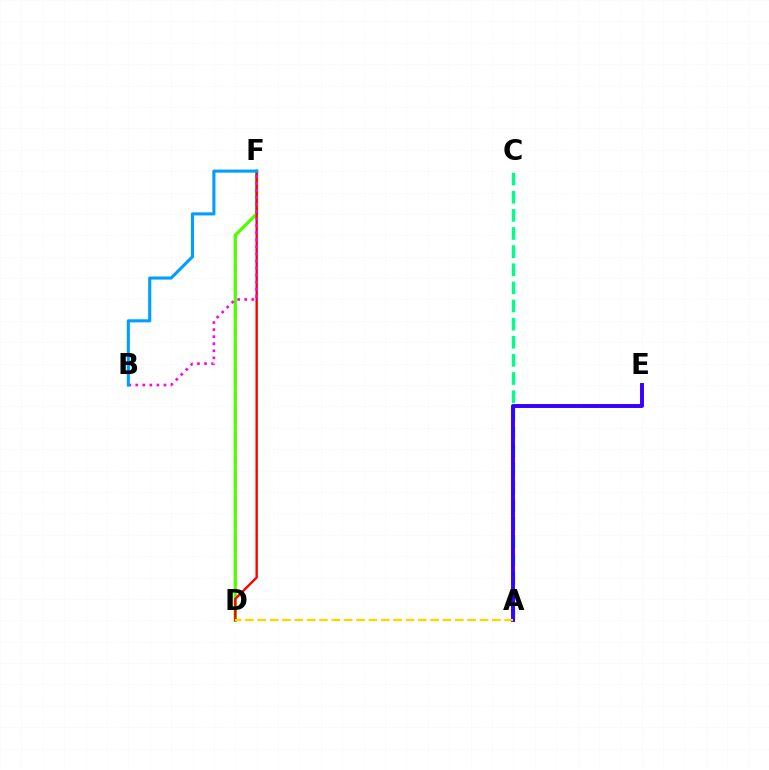{('A', 'C'): [{'color': '#00ff86', 'line_style': 'dashed', 'thickness': 2.46}], ('D', 'F'): [{'color': '#4fff00', 'line_style': 'solid', 'thickness': 2.37}, {'color': '#ff0000', 'line_style': 'solid', 'thickness': 1.71}], ('A', 'E'): [{'color': '#3700ff', 'line_style': 'solid', 'thickness': 2.83}], ('A', 'D'): [{'color': '#ffd500', 'line_style': 'dashed', 'thickness': 1.68}], ('B', 'F'): [{'color': '#ff00ed', 'line_style': 'dotted', 'thickness': 1.92}, {'color': '#009eff', 'line_style': 'solid', 'thickness': 2.22}]}